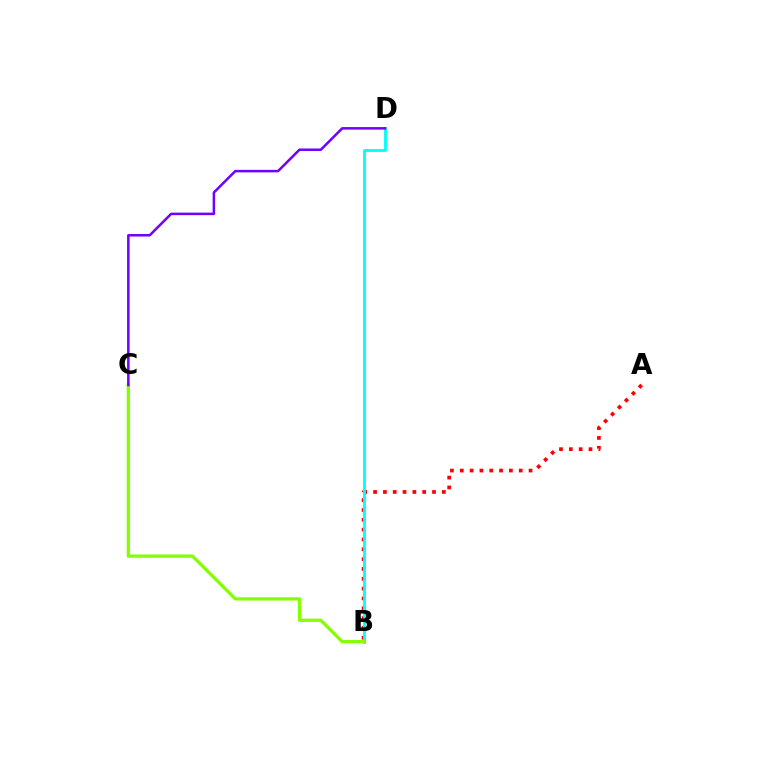{('A', 'B'): [{'color': '#ff0000', 'line_style': 'dotted', 'thickness': 2.67}], ('B', 'D'): [{'color': '#00fff6', 'line_style': 'solid', 'thickness': 2.03}], ('B', 'C'): [{'color': '#84ff00', 'line_style': 'solid', 'thickness': 2.35}], ('C', 'D'): [{'color': '#7200ff', 'line_style': 'solid', 'thickness': 1.81}]}